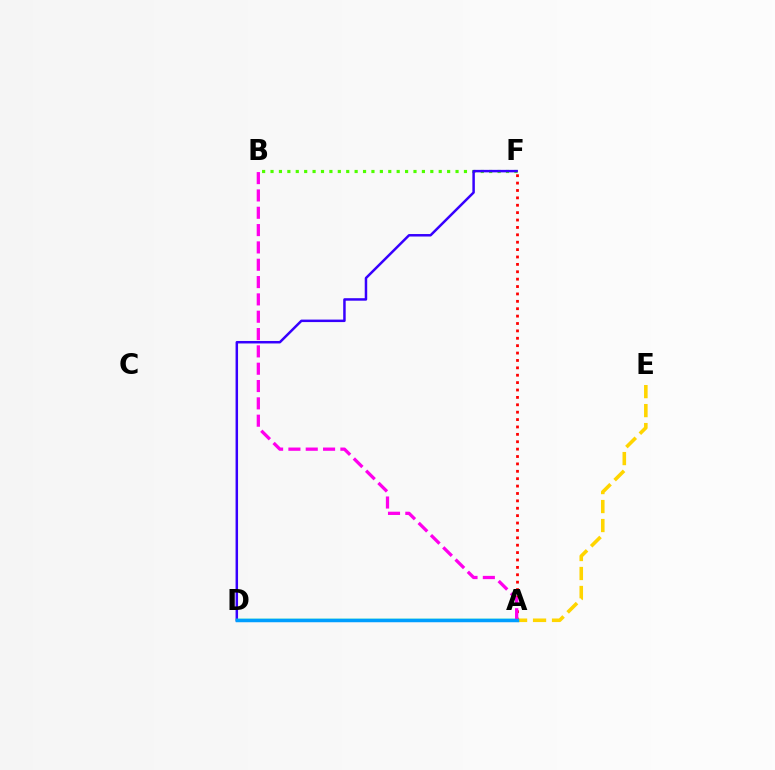{('B', 'F'): [{'color': '#4fff00', 'line_style': 'dotted', 'thickness': 2.28}], ('D', 'F'): [{'color': '#3700ff', 'line_style': 'solid', 'thickness': 1.79}], ('A', 'F'): [{'color': '#ff0000', 'line_style': 'dotted', 'thickness': 2.01}], ('A', 'D'): [{'color': '#00ff86', 'line_style': 'solid', 'thickness': 1.79}, {'color': '#009eff', 'line_style': 'solid', 'thickness': 2.51}], ('A', 'E'): [{'color': '#ffd500', 'line_style': 'dashed', 'thickness': 2.58}], ('A', 'B'): [{'color': '#ff00ed', 'line_style': 'dashed', 'thickness': 2.35}]}